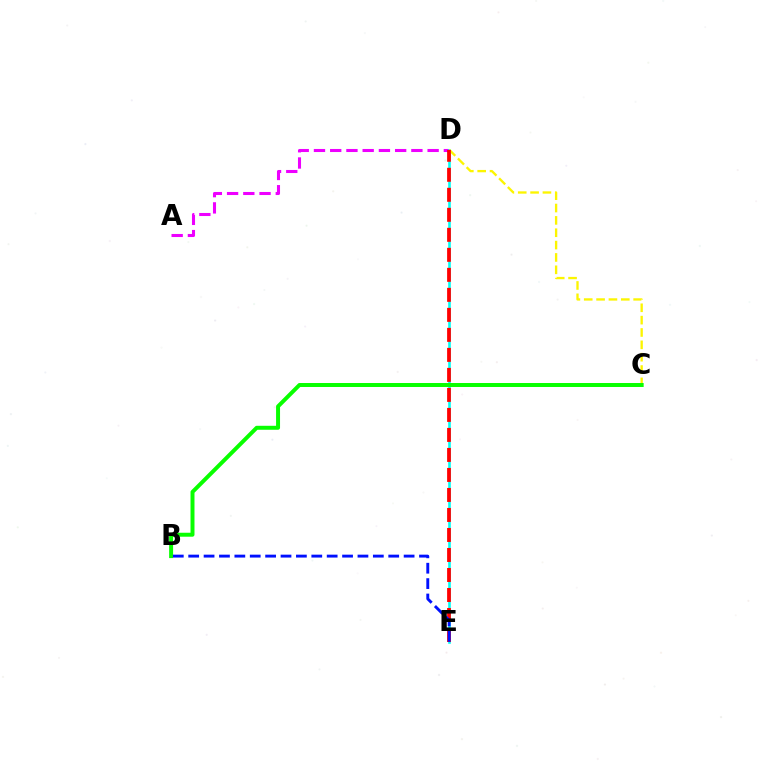{('A', 'D'): [{'color': '#ee00ff', 'line_style': 'dashed', 'thickness': 2.21}], ('D', 'E'): [{'color': '#00fff6', 'line_style': 'solid', 'thickness': 1.87}, {'color': '#ff0000', 'line_style': 'dashed', 'thickness': 2.72}], ('C', 'D'): [{'color': '#fcf500', 'line_style': 'dashed', 'thickness': 1.68}], ('B', 'C'): [{'color': '#08ff00', 'line_style': 'solid', 'thickness': 2.86}], ('B', 'E'): [{'color': '#0010ff', 'line_style': 'dashed', 'thickness': 2.09}]}